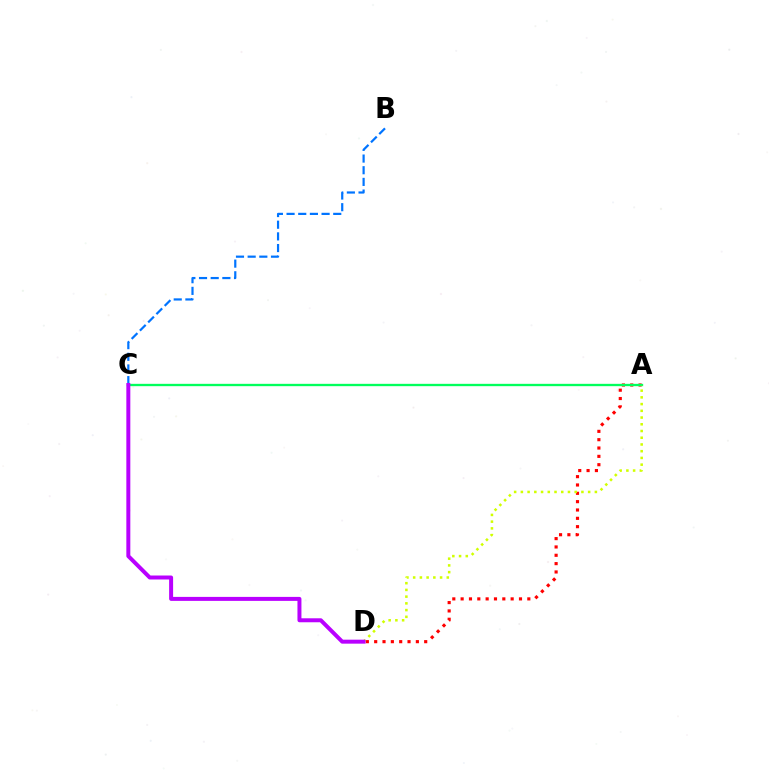{('B', 'C'): [{'color': '#0074ff', 'line_style': 'dashed', 'thickness': 1.59}], ('A', 'D'): [{'color': '#ff0000', 'line_style': 'dotted', 'thickness': 2.26}, {'color': '#d1ff00', 'line_style': 'dotted', 'thickness': 1.83}], ('A', 'C'): [{'color': '#00ff5c', 'line_style': 'solid', 'thickness': 1.68}], ('C', 'D'): [{'color': '#b900ff', 'line_style': 'solid', 'thickness': 2.86}]}